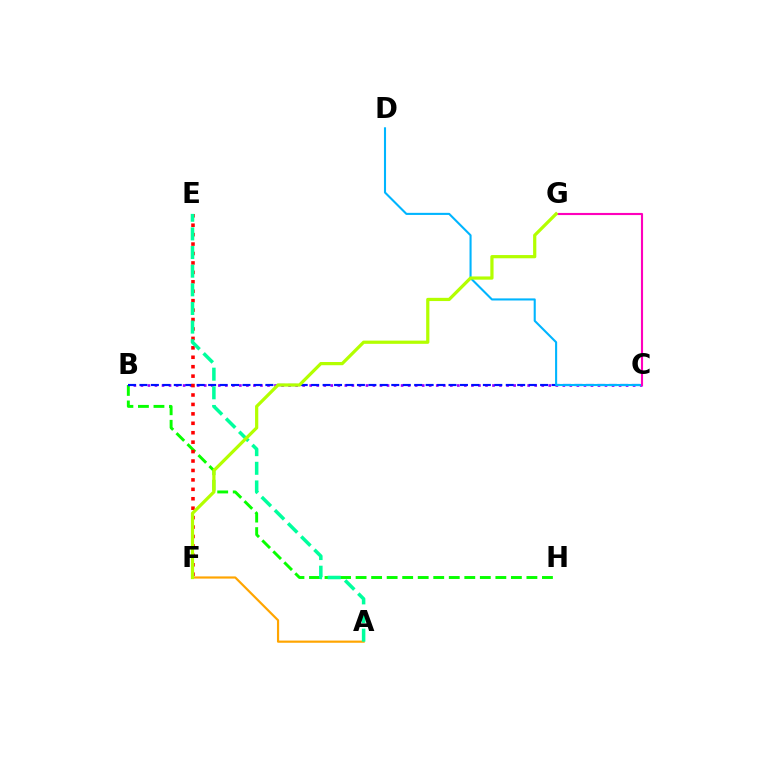{('B', 'H'): [{'color': '#08ff00', 'line_style': 'dashed', 'thickness': 2.11}], ('B', 'C'): [{'color': '#9b00ff', 'line_style': 'dotted', 'thickness': 1.91}, {'color': '#0010ff', 'line_style': 'dashed', 'thickness': 1.56}], ('E', 'F'): [{'color': '#ff0000', 'line_style': 'dotted', 'thickness': 2.56}], ('C', 'D'): [{'color': '#00b5ff', 'line_style': 'solid', 'thickness': 1.51}], ('C', 'G'): [{'color': '#ff00bd', 'line_style': 'solid', 'thickness': 1.53}], ('A', 'F'): [{'color': '#ffa500', 'line_style': 'solid', 'thickness': 1.57}], ('A', 'E'): [{'color': '#00ff9d', 'line_style': 'dashed', 'thickness': 2.53}], ('F', 'G'): [{'color': '#b3ff00', 'line_style': 'solid', 'thickness': 2.32}]}